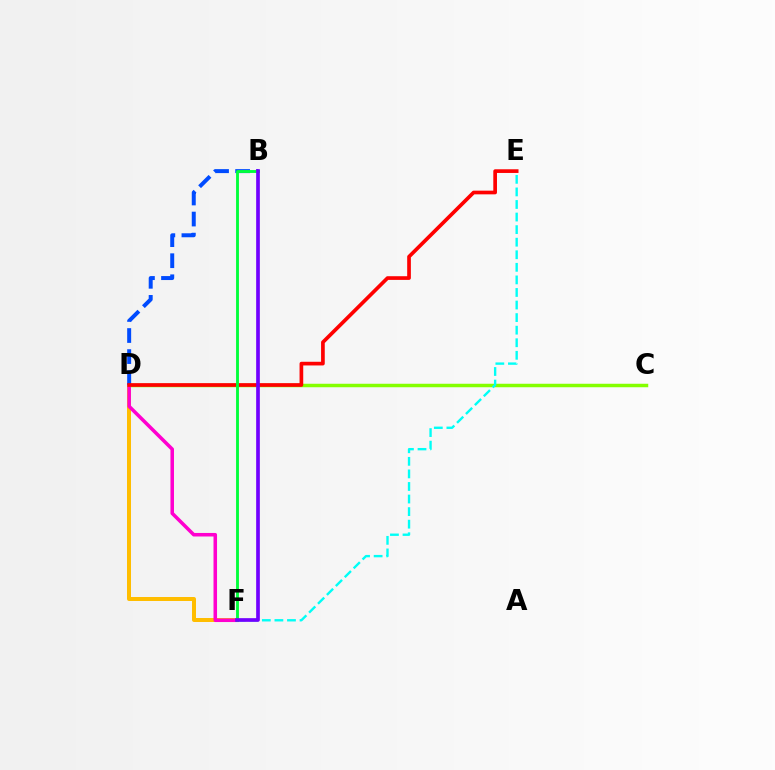{('D', 'F'): [{'color': '#ffbd00', 'line_style': 'solid', 'thickness': 2.88}, {'color': '#ff00cf', 'line_style': 'solid', 'thickness': 2.54}], ('C', 'D'): [{'color': '#84ff00', 'line_style': 'solid', 'thickness': 2.51}], ('E', 'F'): [{'color': '#00fff6', 'line_style': 'dashed', 'thickness': 1.71}], ('B', 'D'): [{'color': '#004bff', 'line_style': 'dashed', 'thickness': 2.86}], ('D', 'E'): [{'color': '#ff0000', 'line_style': 'solid', 'thickness': 2.65}], ('B', 'F'): [{'color': '#00ff39', 'line_style': 'solid', 'thickness': 2.06}, {'color': '#7200ff', 'line_style': 'solid', 'thickness': 2.65}]}